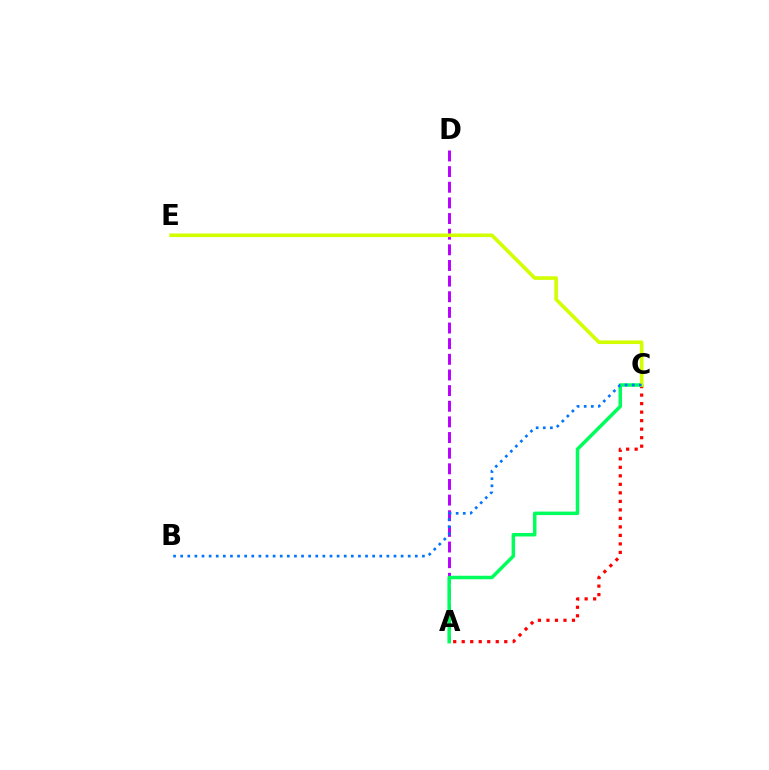{('A', 'D'): [{'color': '#b900ff', 'line_style': 'dashed', 'thickness': 2.13}], ('A', 'C'): [{'color': '#ff0000', 'line_style': 'dotted', 'thickness': 2.31}, {'color': '#00ff5c', 'line_style': 'solid', 'thickness': 2.52}], ('C', 'E'): [{'color': '#d1ff00', 'line_style': 'solid', 'thickness': 2.6}], ('B', 'C'): [{'color': '#0074ff', 'line_style': 'dotted', 'thickness': 1.93}]}